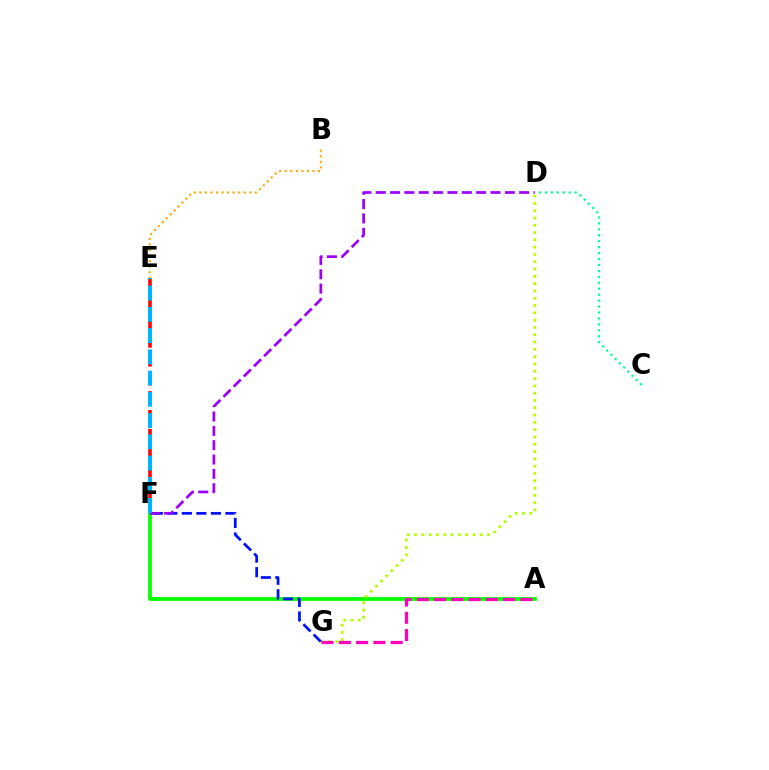{('A', 'F'): [{'color': '#08ff00', 'line_style': 'solid', 'thickness': 2.71}], ('E', 'F'): [{'color': '#ff0000', 'line_style': 'dashed', 'thickness': 2.56}, {'color': '#00b5ff', 'line_style': 'dashed', 'thickness': 2.89}], ('D', 'G'): [{'color': '#b3ff00', 'line_style': 'dotted', 'thickness': 1.98}], ('B', 'E'): [{'color': '#ffa500', 'line_style': 'dotted', 'thickness': 1.51}], ('C', 'D'): [{'color': '#00ff9d', 'line_style': 'dotted', 'thickness': 1.61}], ('A', 'G'): [{'color': '#ff00bd', 'line_style': 'dashed', 'thickness': 2.35}], ('F', 'G'): [{'color': '#0010ff', 'line_style': 'dashed', 'thickness': 1.97}], ('D', 'F'): [{'color': '#9b00ff', 'line_style': 'dashed', 'thickness': 1.95}]}